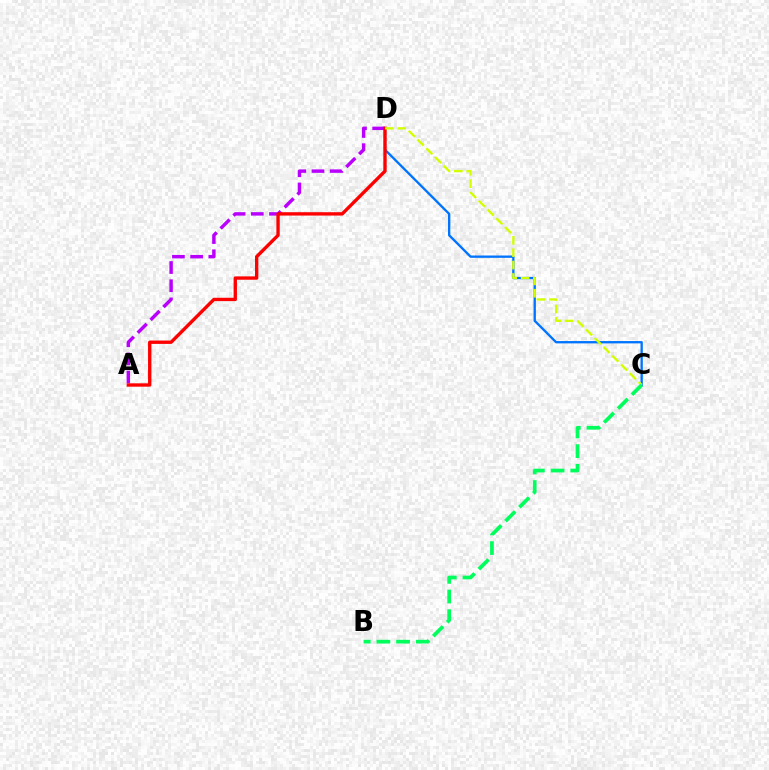{('C', 'D'): [{'color': '#0074ff', 'line_style': 'solid', 'thickness': 1.68}, {'color': '#d1ff00', 'line_style': 'dashed', 'thickness': 1.68}], ('A', 'D'): [{'color': '#b900ff', 'line_style': 'dashed', 'thickness': 2.47}, {'color': '#ff0000', 'line_style': 'solid', 'thickness': 2.41}], ('B', 'C'): [{'color': '#00ff5c', 'line_style': 'dashed', 'thickness': 2.67}]}